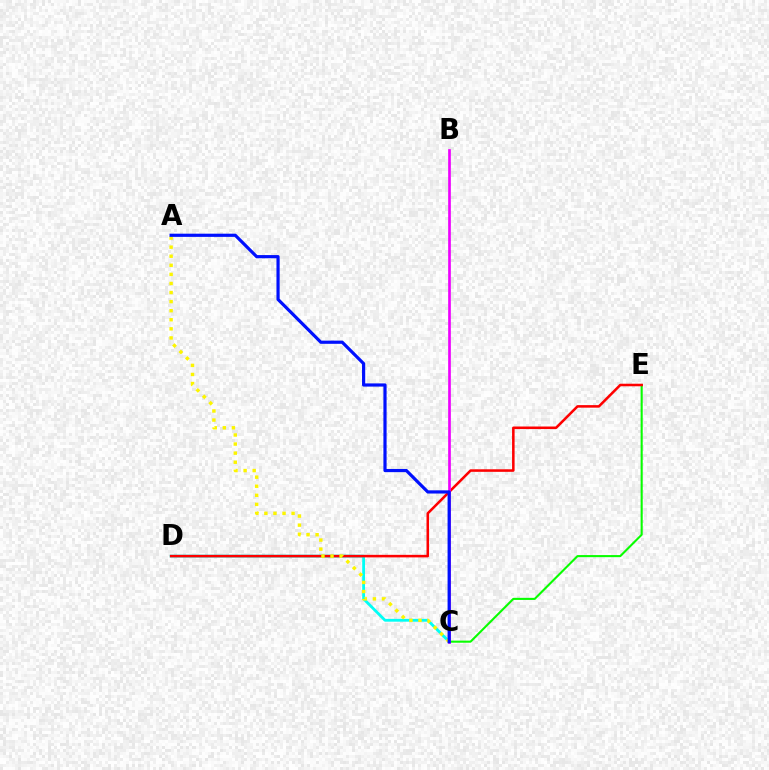{('C', 'D'): [{'color': '#00fff6', 'line_style': 'solid', 'thickness': 2.02}], ('C', 'E'): [{'color': '#08ff00', 'line_style': 'solid', 'thickness': 1.51}], ('D', 'E'): [{'color': '#ff0000', 'line_style': 'solid', 'thickness': 1.83}], ('B', 'C'): [{'color': '#ee00ff', 'line_style': 'solid', 'thickness': 1.92}], ('A', 'C'): [{'color': '#fcf500', 'line_style': 'dotted', 'thickness': 2.47}, {'color': '#0010ff', 'line_style': 'solid', 'thickness': 2.29}]}